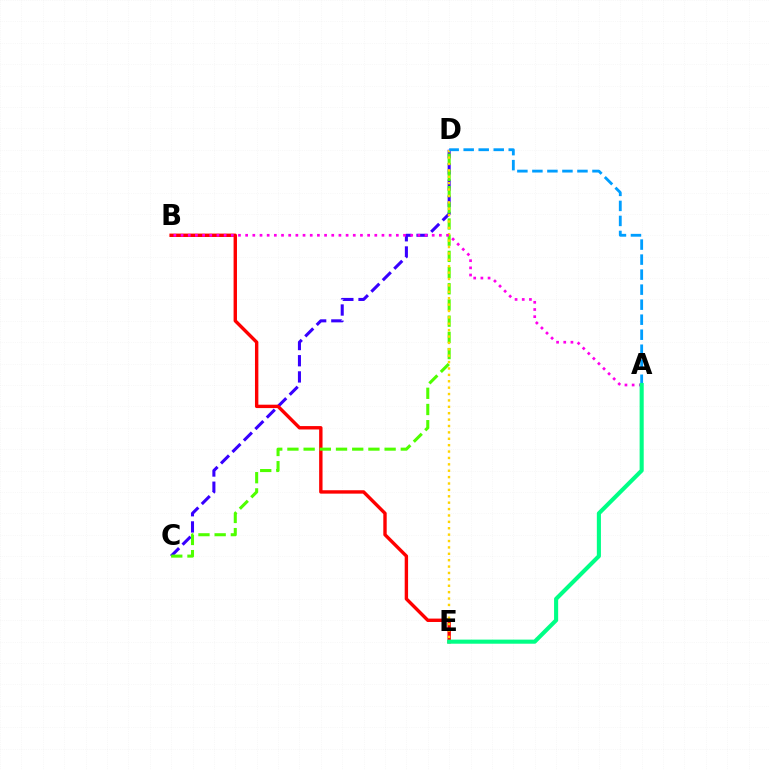{('C', 'D'): [{'color': '#3700ff', 'line_style': 'dashed', 'thickness': 2.2}, {'color': '#4fff00', 'line_style': 'dashed', 'thickness': 2.2}], ('B', 'E'): [{'color': '#ff0000', 'line_style': 'solid', 'thickness': 2.44}], ('D', 'E'): [{'color': '#ffd500', 'line_style': 'dotted', 'thickness': 1.74}], ('A', 'D'): [{'color': '#009eff', 'line_style': 'dashed', 'thickness': 2.04}], ('A', 'B'): [{'color': '#ff00ed', 'line_style': 'dotted', 'thickness': 1.95}], ('A', 'E'): [{'color': '#00ff86', 'line_style': 'solid', 'thickness': 2.95}]}